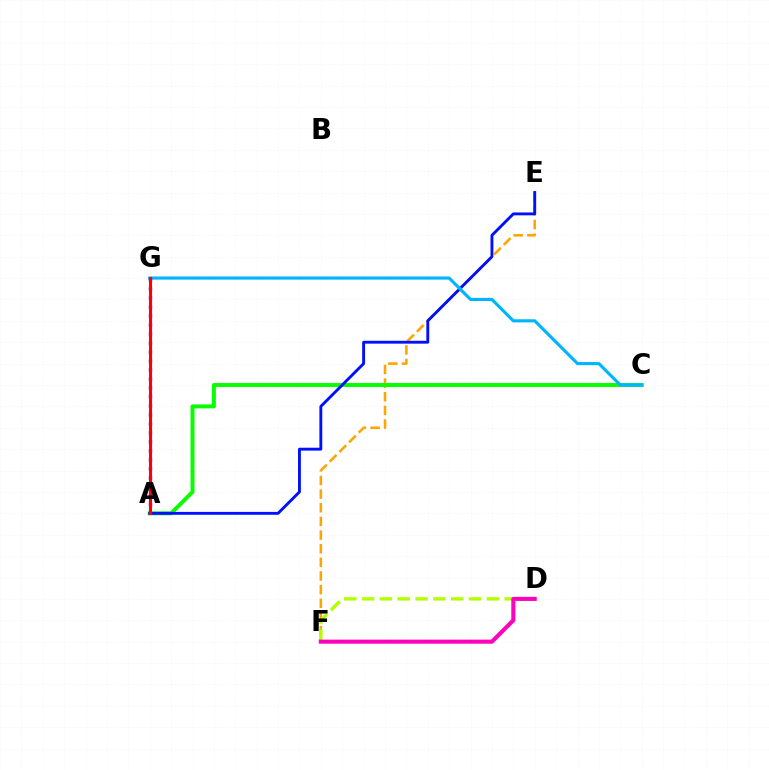{('E', 'F'): [{'color': '#ffa500', 'line_style': 'dashed', 'thickness': 1.85}], ('D', 'F'): [{'color': '#b3ff00', 'line_style': 'dashed', 'thickness': 2.42}, {'color': '#ff00bd', 'line_style': 'solid', 'thickness': 2.93}], ('A', 'G'): [{'color': '#00ff9d', 'line_style': 'dotted', 'thickness': 2.24}, {'color': '#9b00ff', 'line_style': 'dotted', 'thickness': 2.44}, {'color': '#ff0000', 'line_style': 'solid', 'thickness': 2.23}], ('A', 'C'): [{'color': '#08ff00', 'line_style': 'solid', 'thickness': 2.85}], ('A', 'E'): [{'color': '#0010ff', 'line_style': 'solid', 'thickness': 2.07}], ('C', 'G'): [{'color': '#00b5ff', 'line_style': 'solid', 'thickness': 2.25}]}